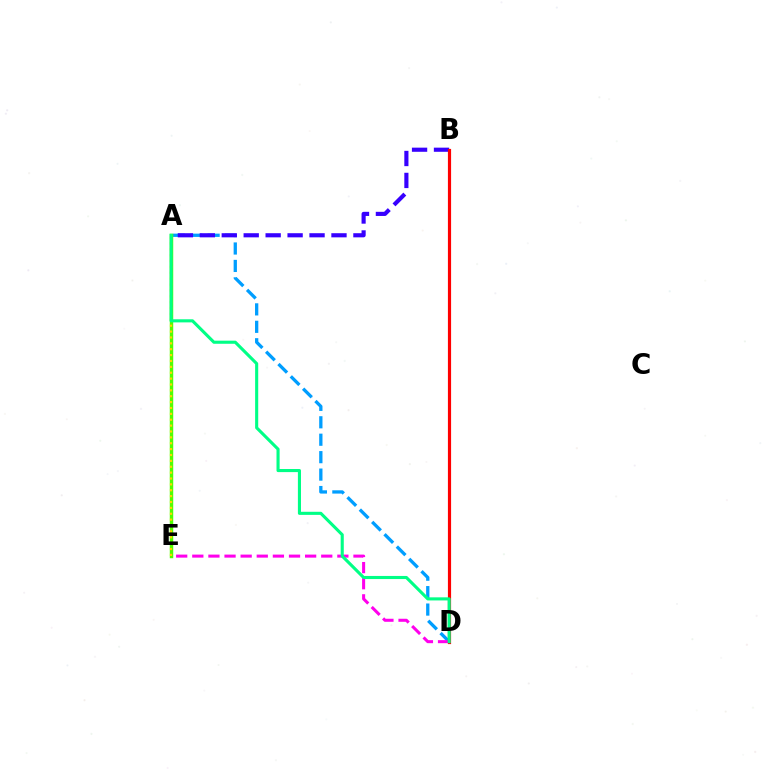{('A', 'D'): [{'color': '#009eff', 'line_style': 'dashed', 'thickness': 2.37}, {'color': '#00ff86', 'line_style': 'solid', 'thickness': 2.23}], ('D', 'E'): [{'color': '#ff00ed', 'line_style': 'dashed', 'thickness': 2.19}], ('A', 'B'): [{'color': '#3700ff', 'line_style': 'dashed', 'thickness': 2.98}], ('A', 'E'): [{'color': '#4fff00', 'line_style': 'solid', 'thickness': 2.48}, {'color': '#ffd500', 'line_style': 'dotted', 'thickness': 1.6}], ('B', 'D'): [{'color': '#ff0000', 'line_style': 'solid', 'thickness': 2.29}]}